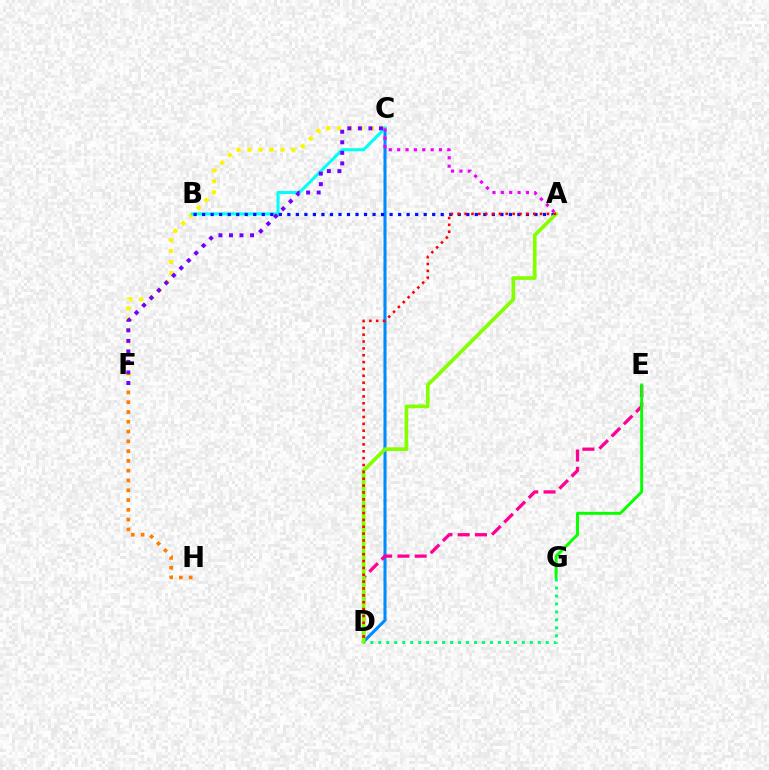{('C', 'F'): [{'color': '#fcf500', 'line_style': 'dotted', 'thickness': 2.97}, {'color': '#7200ff', 'line_style': 'dotted', 'thickness': 2.86}], ('C', 'D'): [{'color': '#008cff', 'line_style': 'solid', 'thickness': 2.21}], ('B', 'C'): [{'color': '#00fff6', 'line_style': 'solid', 'thickness': 2.2}], ('A', 'B'): [{'color': '#0010ff', 'line_style': 'dotted', 'thickness': 2.32}], ('D', 'E'): [{'color': '#ff0094', 'line_style': 'dashed', 'thickness': 2.35}], ('A', 'C'): [{'color': '#ee00ff', 'line_style': 'dotted', 'thickness': 2.27}], ('E', 'G'): [{'color': '#08ff00', 'line_style': 'solid', 'thickness': 2.11}], ('F', 'H'): [{'color': '#ff7c00', 'line_style': 'dotted', 'thickness': 2.66}], ('A', 'D'): [{'color': '#84ff00', 'line_style': 'solid', 'thickness': 2.64}, {'color': '#ff0000', 'line_style': 'dotted', 'thickness': 1.86}], ('D', 'G'): [{'color': '#00ff74', 'line_style': 'dotted', 'thickness': 2.17}]}